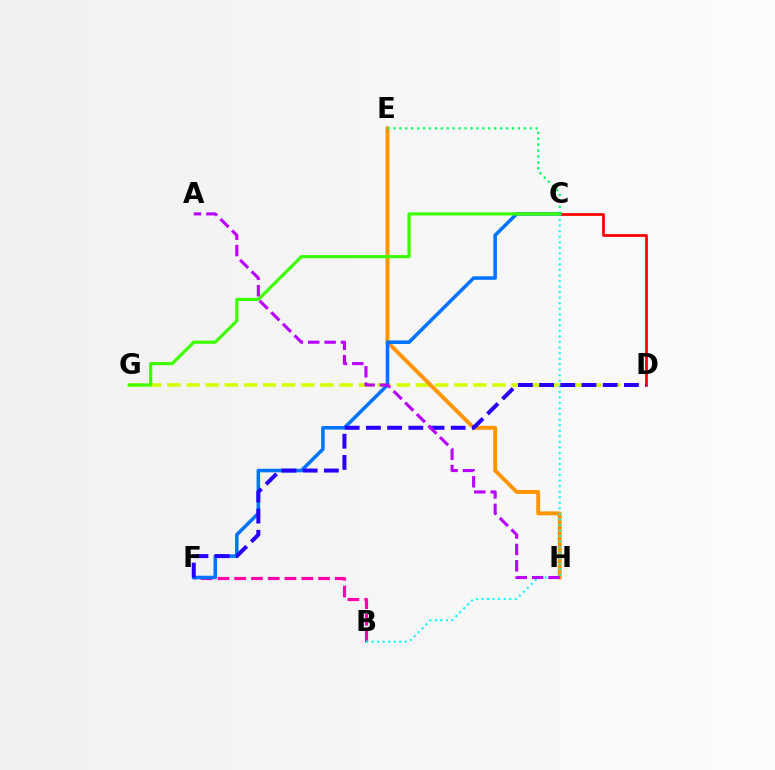{('D', 'G'): [{'color': '#d1ff00', 'line_style': 'dashed', 'thickness': 2.6}], ('B', 'F'): [{'color': '#ff00ac', 'line_style': 'dashed', 'thickness': 2.28}], ('E', 'H'): [{'color': '#ff9400', 'line_style': 'solid', 'thickness': 2.79}], ('C', 'D'): [{'color': '#ff0000', 'line_style': 'solid', 'thickness': 1.97}], ('B', 'C'): [{'color': '#00fff6', 'line_style': 'dotted', 'thickness': 1.51}], ('C', 'F'): [{'color': '#0074ff', 'line_style': 'solid', 'thickness': 2.54}], ('D', 'F'): [{'color': '#2500ff', 'line_style': 'dashed', 'thickness': 2.88}], ('C', 'G'): [{'color': '#3dff00', 'line_style': 'solid', 'thickness': 2.29}], ('A', 'H'): [{'color': '#b900ff', 'line_style': 'dashed', 'thickness': 2.22}], ('C', 'E'): [{'color': '#00ff5c', 'line_style': 'dotted', 'thickness': 1.61}]}